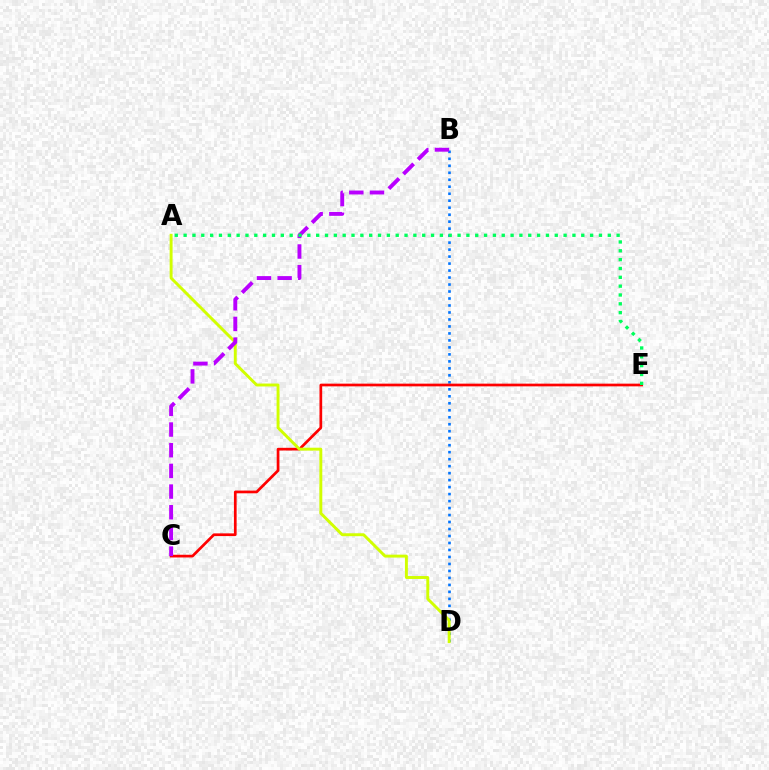{('B', 'D'): [{'color': '#0074ff', 'line_style': 'dotted', 'thickness': 1.9}], ('C', 'E'): [{'color': '#ff0000', 'line_style': 'solid', 'thickness': 1.95}], ('A', 'D'): [{'color': '#d1ff00', 'line_style': 'solid', 'thickness': 2.1}], ('B', 'C'): [{'color': '#b900ff', 'line_style': 'dashed', 'thickness': 2.81}], ('A', 'E'): [{'color': '#00ff5c', 'line_style': 'dotted', 'thickness': 2.4}]}